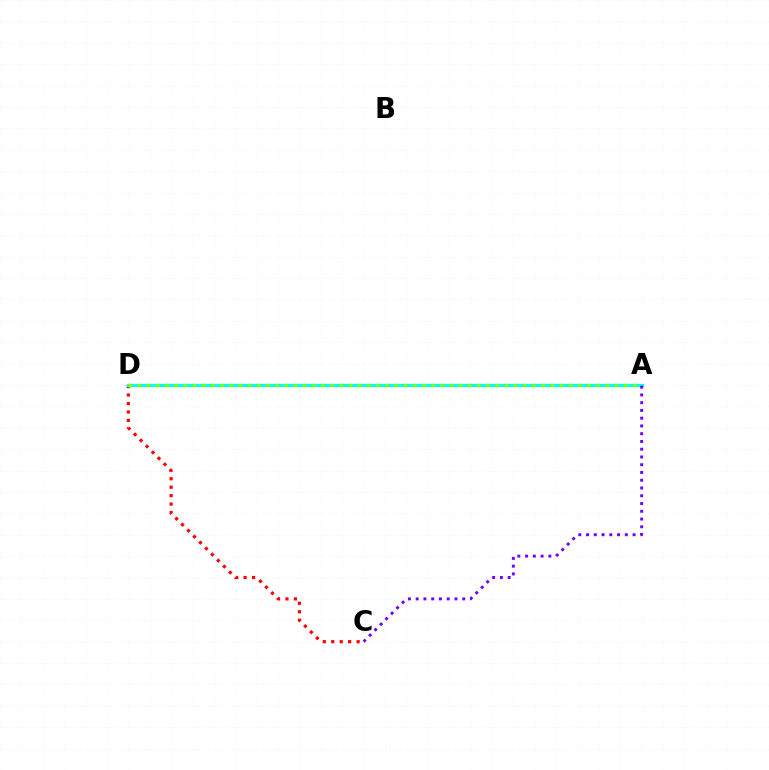{('C', 'D'): [{'color': '#ff0000', 'line_style': 'dotted', 'thickness': 2.3}], ('A', 'D'): [{'color': '#00fff6', 'line_style': 'solid', 'thickness': 2.36}, {'color': '#84ff00', 'line_style': 'dotted', 'thickness': 2.49}], ('A', 'C'): [{'color': '#7200ff', 'line_style': 'dotted', 'thickness': 2.11}]}